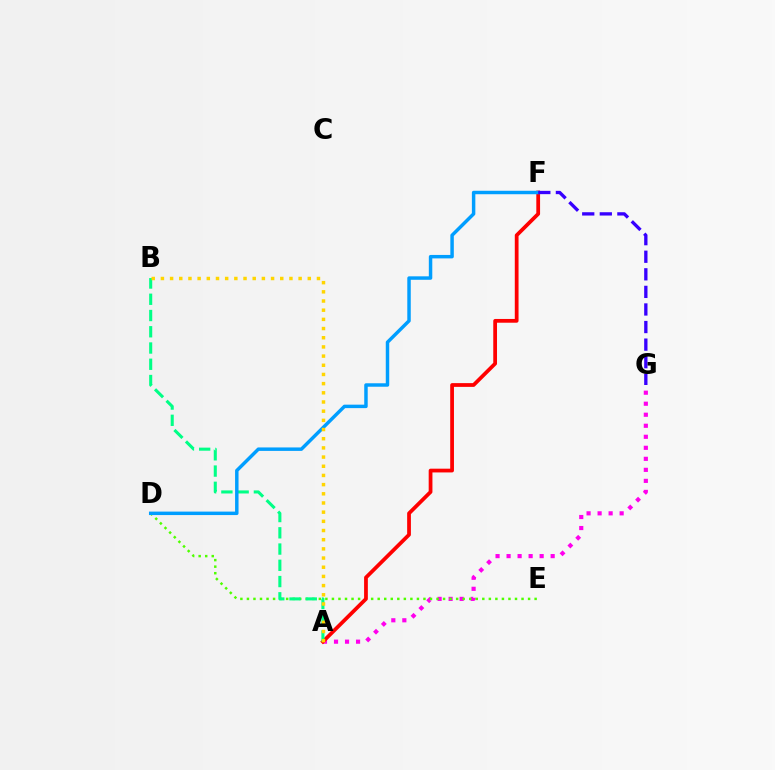{('A', 'G'): [{'color': '#ff00ed', 'line_style': 'dotted', 'thickness': 2.99}], ('D', 'E'): [{'color': '#4fff00', 'line_style': 'dotted', 'thickness': 1.78}], ('A', 'F'): [{'color': '#ff0000', 'line_style': 'solid', 'thickness': 2.7}], ('A', 'B'): [{'color': '#00ff86', 'line_style': 'dashed', 'thickness': 2.21}, {'color': '#ffd500', 'line_style': 'dotted', 'thickness': 2.49}], ('D', 'F'): [{'color': '#009eff', 'line_style': 'solid', 'thickness': 2.49}], ('F', 'G'): [{'color': '#3700ff', 'line_style': 'dashed', 'thickness': 2.39}]}